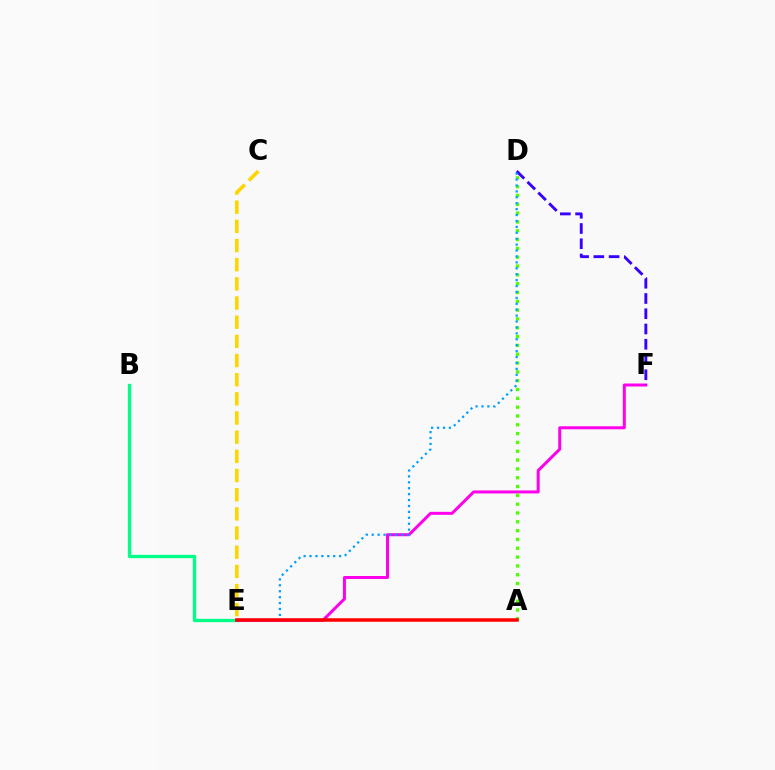{('B', 'E'): [{'color': '#00ff86', 'line_style': 'solid', 'thickness': 2.37}], ('E', 'F'): [{'color': '#ff00ed', 'line_style': 'solid', 'thickness': 2.16}], ('D', 'F'): [{'color': '#3700ff', 'line_style': 'dashed', 'thickness': 2.07}], ('A', 'D'): [{'color': '#4fff00', 'line_style': 'dotted', 'thickness': 2.4}], ('C', 'E'): [{'color': '#ffd500', 'line_style': 'dashed', 'thickness': 2.6}], ('D', 'E'): [{'color': '#009eff', 'line_style': 'dotted', 'thickness': 1.61}], ('A', 'E'): [{'color': '#ff0000', 'line_style': 'solid', 'thickness': 2.52}]}